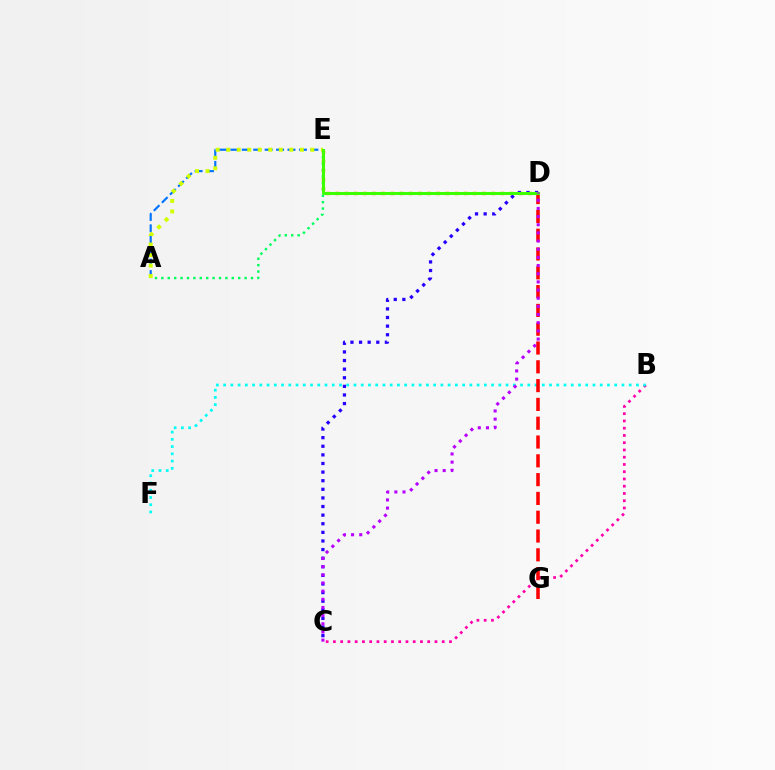{('A', 'E'): [{'color': '#00ff5c', 'line_style': 'dotted', 'thickness': 1.74}, {'color': '#0074ff', 'line_style': 'dashed', 'thickness': 1.55}, {'color': '#d1ff00', 'line_style': 'dotted', 'thickness': 2.86}], ('B', 'C'): [{'color': '#ff00ac', 'line_style': 'dotted', 'thickness': 1.97}], ('B', 'F'): [{'color': '#00fff6', 'line_style': 'dotted', 'thickness': 1.97}], ('D', 'E'): [{'color': '#ff9400', 'line_style': 'dotted', 'thickness': 2.49}, {'color': '#3dff00', 'line_style': 'solid', 'thickness': 2.18}], ('D', 'G'): [{'color': '#ff0000', 'line_style': 'dashed', 'thickness': 2.55}], ('C', 'D'): [{'color': '#2500ff', 'line_style': 'dotted', 'thickness': 2.34}, {'color': '#b900ff', 'line_style': 'dotted', 'thickness': 2.22}]}